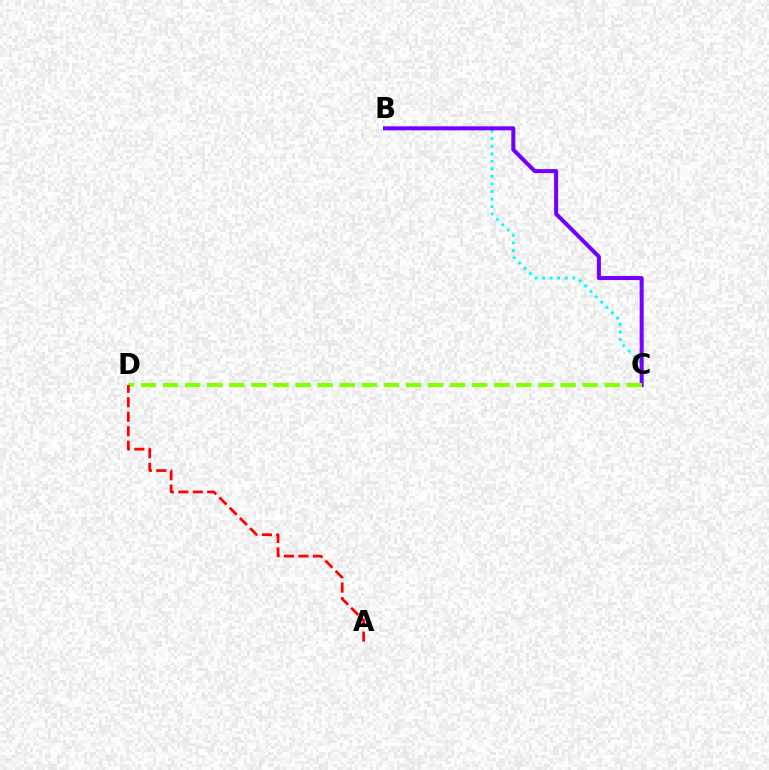{('B', 'C'): [{'color': '#00fff6', 'line_style': 'dotted', 'thickness': 2.05}, {'color': '#7200ff', 'line_style': 'solid', 'thickness': 2.9}], ('C', 'D'): [{'color': '#84ff00', 'line_style': 'dashed', 'thickness': 3.0}], ('A', 'D'): [{'color': '#ff0000', 'line_style': 'dashed', 'thickness': 1.97}]}